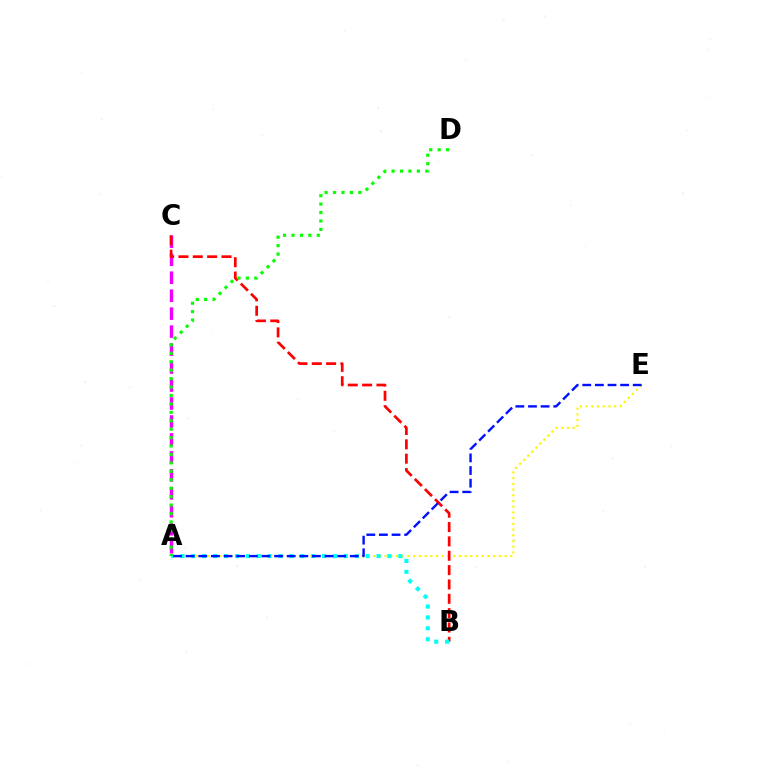{('A', 'C'): [{'color': '#ee00ff', 'line_style': 'dashed', 'thickness': 2.44}], ('A', 'E'): [{'color': '#fcf500', 'line_style': 'dotted', 'thickness': 1.55}, {'color': '#0010ff', 'line_style': 'dashed', 'thickness': 1.72}], ('B', 'C'): [{'color': '#ff0000', 'line_style': 'dashed', 'thickness': 1.95}], ('A', 'B'): [{'color': '#00fff6', 'line_style': 'dotted', 'thickness': 2.96}], ('A', 'D'): [{'color': '#08ff00', 'line_style': 'dotted', 'thickness': 2.29}]}